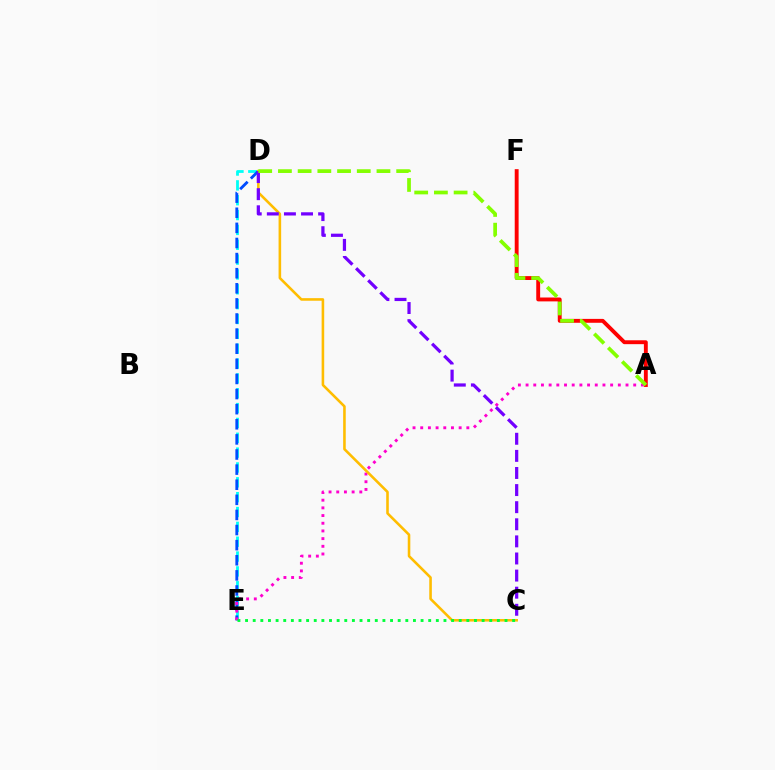{('D', 'E'): [{'color': '#00fff6', 'line_style': 'dashed', 'thickness': 2.02}, {'color': '#004bff', 'line_style': 'dashed', 'thickness': 2.05}], ('A', 'E'): [{'color': '#ff00cf', 'line_style': 'dotted', 'thickness': 2.09}], ('A', 'F'): [{'color': '#ff0000', 'line_style': 'solid', 'thickness': 2.8}], ('C', 'D'): [{'color': '#ffbd00', 'line_style': 'solid', 'thickness': 1.86}, {'color': '#7200ff', 'line_style': 'dashed', 'thickness': 2.32}], ('C', 'E'): [{'color': '#00ff39', 'line_style': 'dotted', 'thickness': 2.07}], ('A', 'D'): [{'color': '#84ff00', 'line_style': 'dashed', 'thickness': 2.68}]}